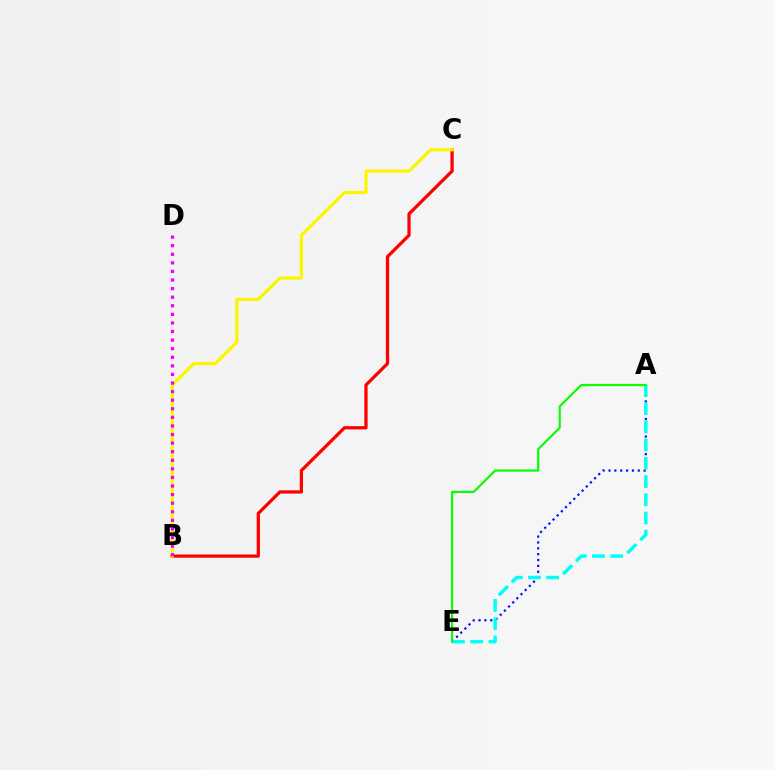{('A', 'E'): [{'color': '#0010ff', 'line_style': 'dotted', 'thickness': 1.59}, {'color': '#00fff6', 'line_style': 'dashed', 'thickness': 2.48}, {'color': '#08ff00', 'line_style': 'solid', 'thickness': 1.58}], ('B', 'C'): [{'color': '#ff0000', 'line_style': 'solid', 'thickness': 2.34}, {'color': '#fcf500', 'line_style': 'solid', 'thickness': 2.31}], ('B', 'D'): [{'color': '#ee00ff', 'line_style': 'dotted', 'thickness': 2.33}]}